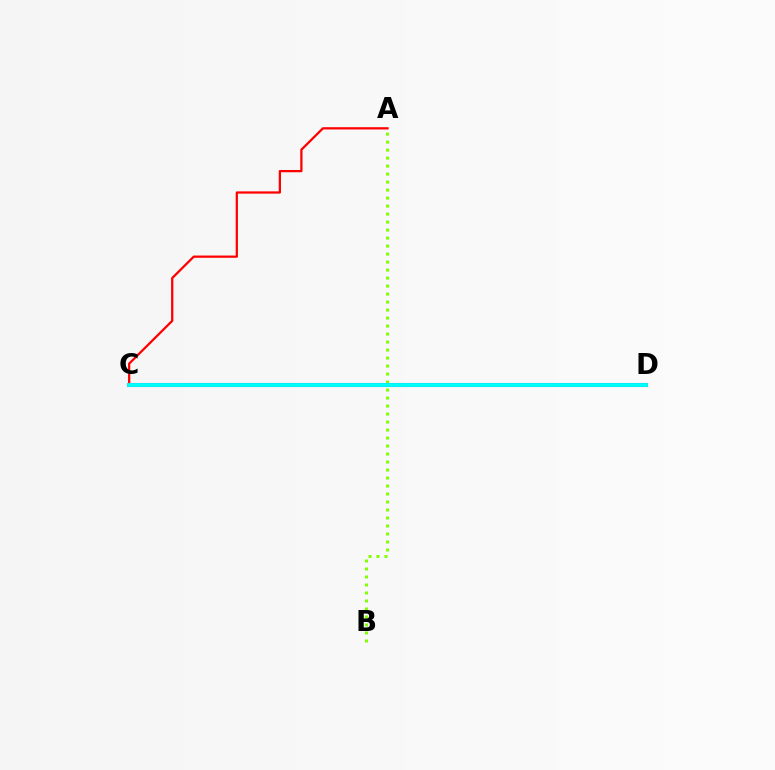{('A', 'B'): [{'color': '#84ff00', 'line_style': 'dotted', 'thickness': 2.17}], ('C', 'D'): [{'color': '#7200ff', 'line_style': 'solid', 'thickness': 2.91}, {'color': '#00fff6', 'line_style': 'solid', 'thickness': 2.79}], ('A', 'C'): [{'color': '#ff0000', 'line_style': 'solid', 'thickness': 1.62}]}